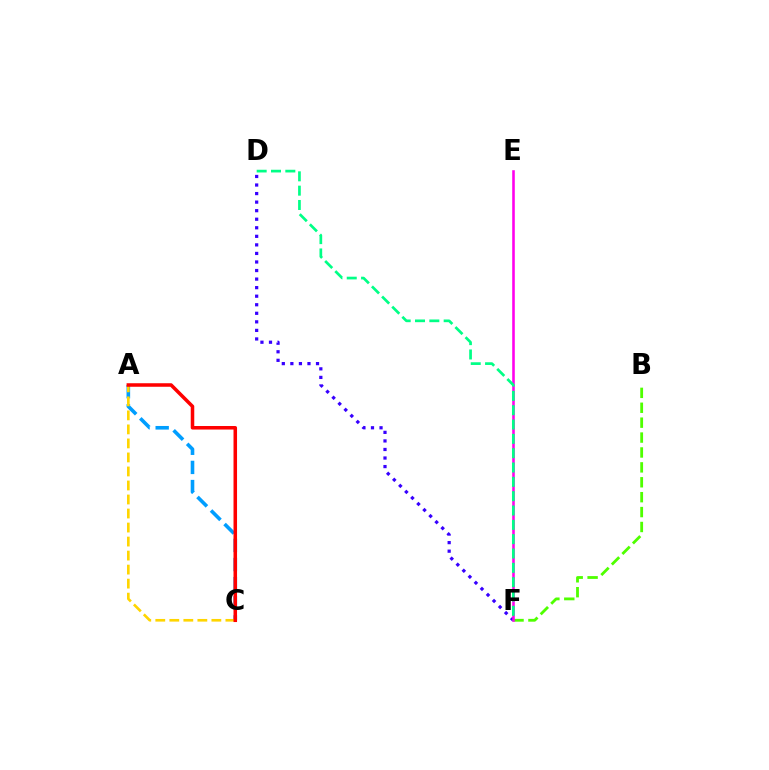{('A', 'C'): [{'color': '#009eff', 'line_style': 'dashed', 'thickness': 2.6}, {'color': '#ffd500', 'line_style': 'dashed', 'thickness': 1.9}, {'color': '#ff0000', 'line_style': 'solid', 'thickness': 2.54}], ('B', 'F'): [{'color': '#4fff00', 'line_style': 'dashed', 'thickness': 2.02}], ('D', 'F'): [{'color': '#3700ff', 'line_style': 'dotted', 'thickness': 2.32}, {'color': '#00ff86', 'line_style': 'dashed', 'thickness': 1.95}], ('E', 'F'): [{'color': '#ff00ed', 'line_style': 'solid', 'thickness': 1.86}]}